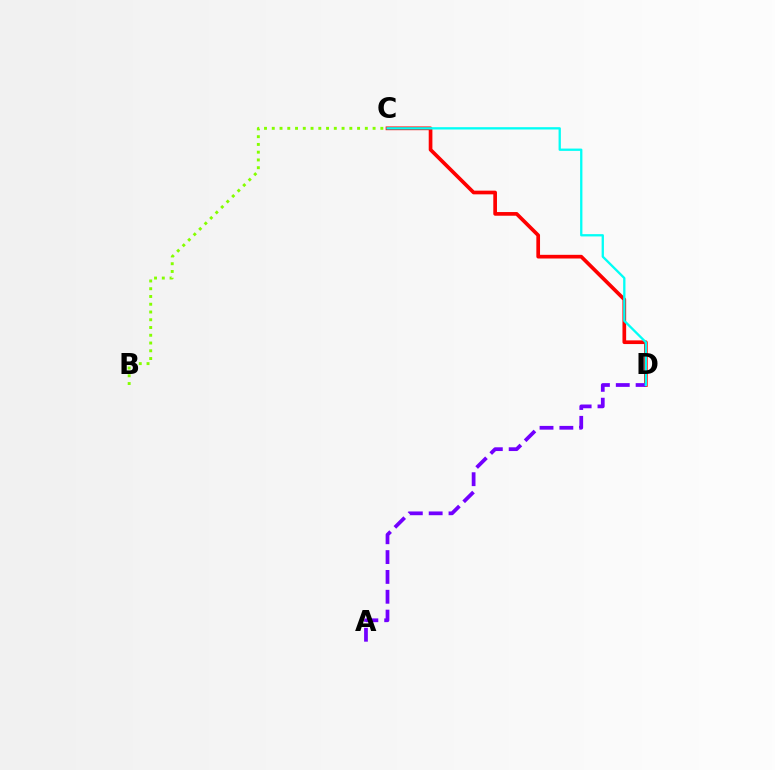{('B', 'C'): [{'color': '#84ff00', 'line_style': 'dotted', 'thickness': 2.11}], ('C', 'D'): [{'color': '#ff0000', 'line_style': 'solid', 'thickness': 2.65}, {'color': '#00fff6', 'line_style': 'solid', 'thickness': 1.66}], ('A', 'D'): [{'color': '#7200ff', 'line_style': 'dashed', 'thickness': 2.69}]}